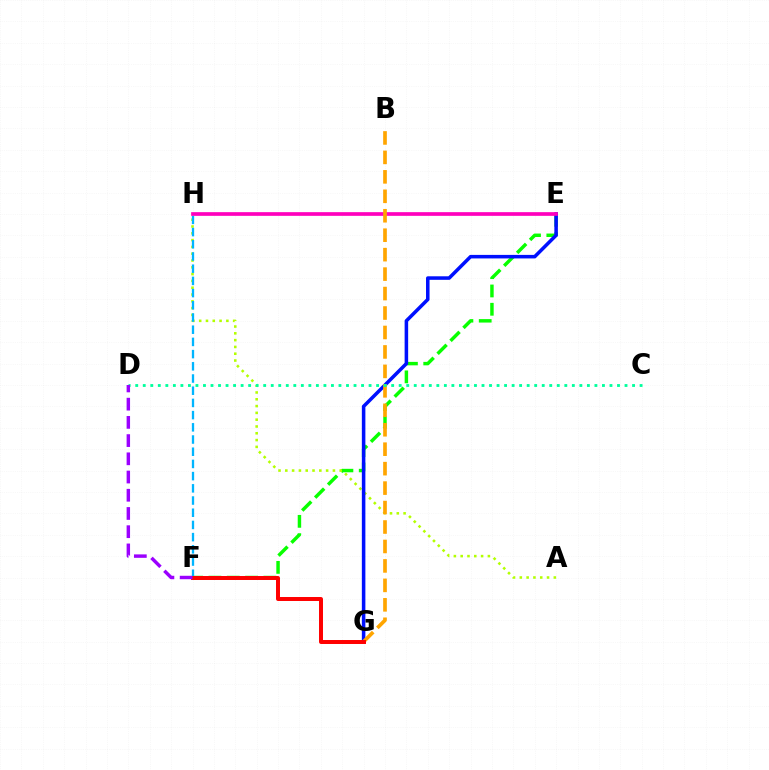{('E', 'F'): [{'color': '#08ff00', 'line_style': 'dashed', 'thickness': 2.49}], ('A', 'H'): [{'color': '#b3ff00', 'line_style': 'dotted', 'thickness': 1.85}], ('F', 'H'): [{'color': '#00b5ff', 'line_style': 'dashed', 'thickness': 1.66}], ('E', 'G'): [{'color': '#0010ff', 'line_style': 'solid', 'thickness': 2.54}], ('E', 'H'): [{'color': '#ff00bd', 'line_style': 'solid', 'thickness': 2.66}], ('B', 'G'): [{'color': '#ffa500', 'line_style': 'dashed', 'thickness': 2.64}], ('C', 'D'): [{'color': '#00ff9d', 'line_style': 'dotted', 'thickness': 2.05}], ('F', 'G'): [{'color': '#ff0000', 'line_style': 'solid', 'thickness': 2.86}], ('D', 'F'): [{'color': '#9b00ff', 'line_style': 'dashed', 'thickness': 2.47}]}